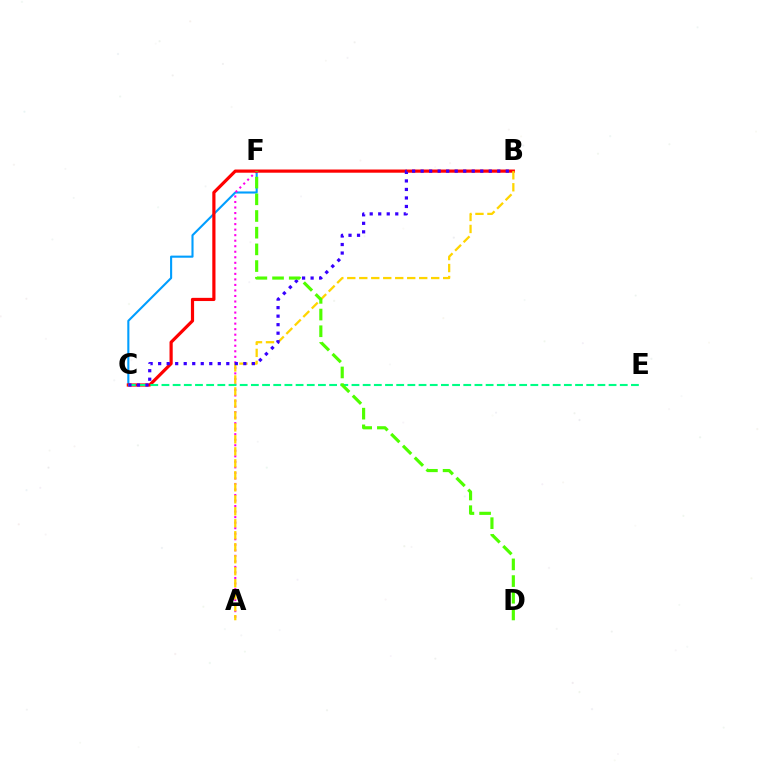{('C', 'F'): [{'color': '#009eff', 'line_style': 'solid', 'thickness': 1.52}], ('A', 'F'): [{'color': '#ff00ed', 'line_style': 'dotted', 'thickness': 1.5}], ('B', 'C'): [{'color': '#ff0000', 'line_style': 'solid', 'thickness': 2.3}, {'color': '#3700ff', 'line_style': 'dotted', 'thickness': 2.31}], ('A', 'B'): [{'color': '#ffd500', 'line_style': 'dashed', 'thickness': 1.63}], ('C', 'E'): [{'color': '#00ff86', 'line_style': 'dashed', 'thickness': 1.52}], ('D', 'F'): [{'color': '#4fff00', 'line_style': 'dashed', 'thickness': 2.27}]}